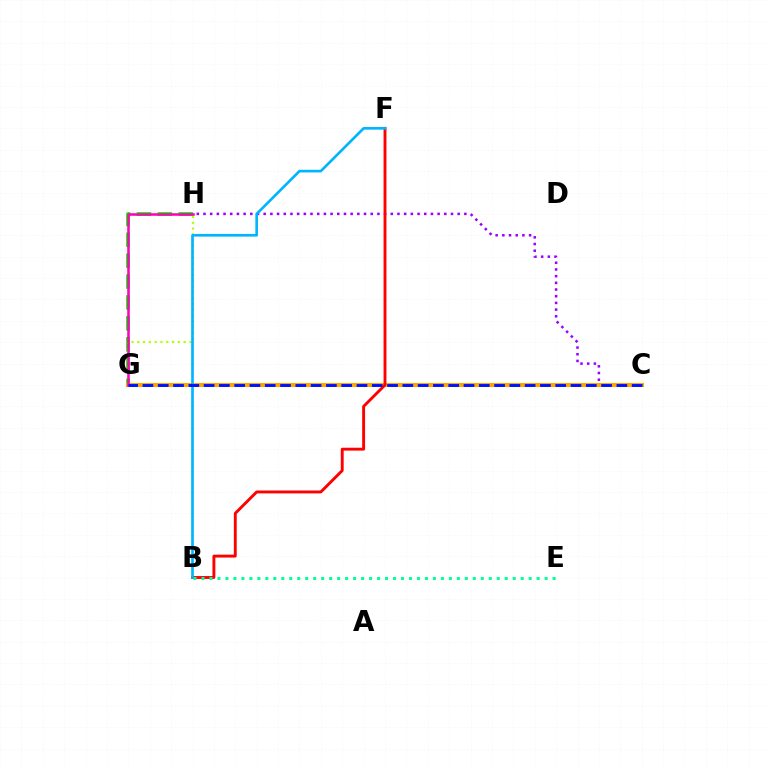{('G', 'H'): [{'color': '#08ff00', 'line_style': 'dashed', 'thickness': 2.84}, {'color': '#b3ff00', 'line_style': 'dotted', 'thickness': 1.58}, {'color': '#ff00bd', 'line_style': 'solid', 'thickness': 1.84}], ('C', 'H'): [{'color': '#9b00ff', 'line_style': 'dotted', 'thickness': 1.82}], ('C', 'G'): [{'color': '#ffa500', 'line_style': 'solid', 'thickness': 2.9}, {'color': '#0010ff', 'line_style': 'dashed', 'thickness': 2.08}], ('B', 'F'): [{'color': '#ff0000', 'line_style': 'solid', 'thickness': 2.08}, {'color': '#00b5ff', 'line_style': 'solid', 'thickness': 1.91}], ('B', 'E'): [{'color': '#00ff9d', 'line_style': 'dotted', 'thickness': 2.17}]}